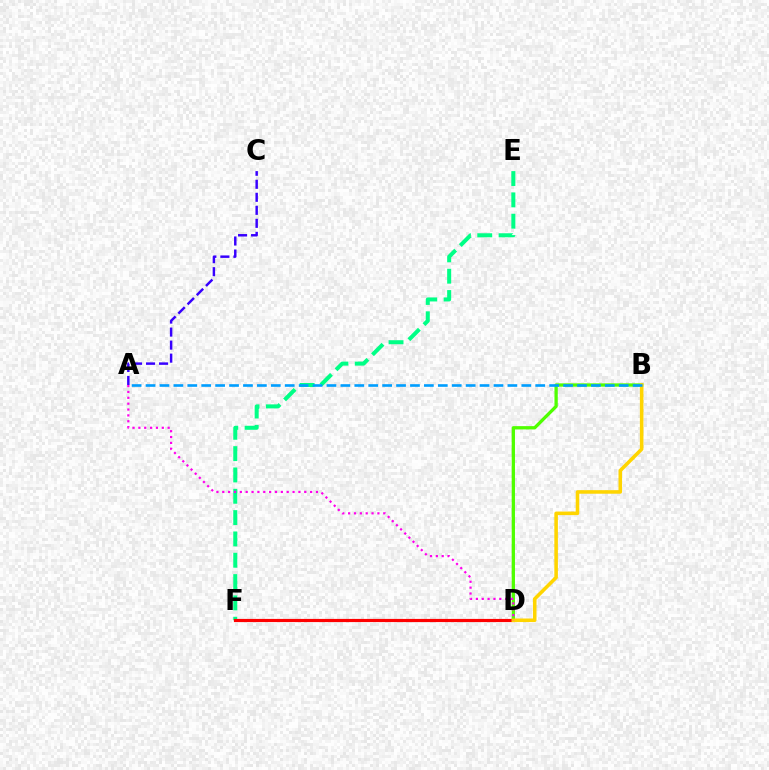{('B', 'D'): [{'color': '#4fff00', 'line_style': 'solid', 'thickness': 2.37}, {'color': '#ffd500', 'line_style': 'solid', 'thickness': 2.56}], ('E', 'F'): [{'color': '#00ff86', 'line_style': 'dashed', 'thickness': 2.9}], ('D', 'F'): [{'color': '#ff0000', 'line_style': 'solid', 'thickness': 2.28}], ('A', 'C'): [{'color': '#3700ff', 'line_style': 'dashed', 'thickness': 1.77}], ('A', 'D'): [{'color': '#ff00ed', 'line_style': 'dotted', 'thickness': 1.59}], ('A', 'B'): [{'color': '#009eff', 'line_style': 'dashed', 'thickness': 1.89}]}